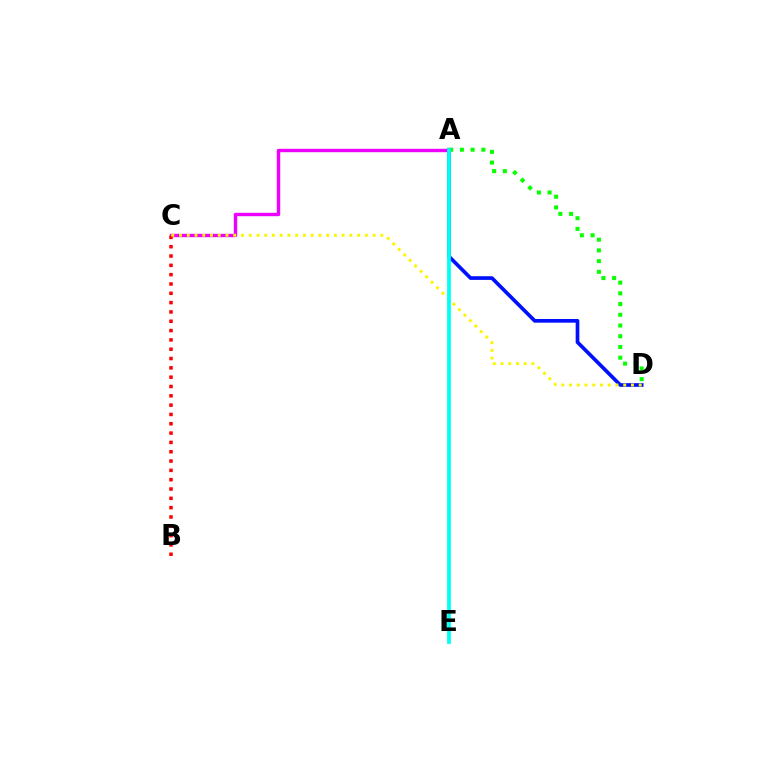{('A', 'D'): [{'color': '#0010ff', 'line_style': 'solid', 'thickness': 2.65}, {'color': '#08ff00', 'line_style': 'dotted', 'thickness': 2.91}], ('A', 'C'): [{'color': '#ee00ff', 'line_style': 'solid', 'thickness': 2.45}], ('B', 'C'): [{'color': '#ff0000', 'line_style': 'dotted', 'thickness': 2.53}], ('C', 'D'): [{'color': '#fcf500', 'line_style': 'dotted', 'thickness': 2.1}], ('A', 'E'): [{'color': '#00fff6', 'line_style': 'solid', 'thickness': 2.71}]}